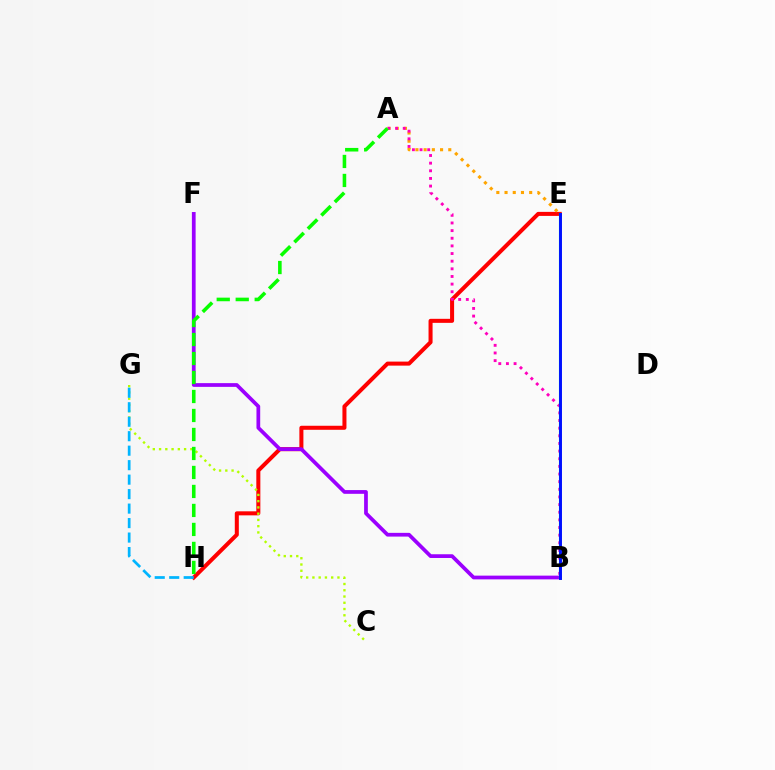{('E', 'H'): [{'color': '#ff0000', 'line_style': 'solid', 'thickness': 2.9}], ('B', 'F'): [{'color': '#9b00ff', 'line_style': 'solid', 'thickness': 2.69}], ('C', 'G'): [{'color': '#b3ff00', 'line_style': 'dotted', 'thickness': 1.7}], ('G', 'H'): [{'color': '#00b5ff', 'line_style': 'dashed', 'thickness': 1.97}], ('A', 'E'): [{'color': '#ffa500', 'line_style': 'dotted', 'thickness': 2.23}], ('A', 'B'): [{'color': '#ff00bd', 'line_style': 'dotted', 'thickness': 2.08}], ('A', 'H'): [{'color': '#08ff00', 'line_style': 'dashed', 'thickness': 2.58}], ('B', 'E'): [{'color': '#00ff9d', 'line_style': 'solid', 'thickness': 1.55}, {'color': '#0010ff', 'line_style': 'solid', 'thickness': 2.12}]}